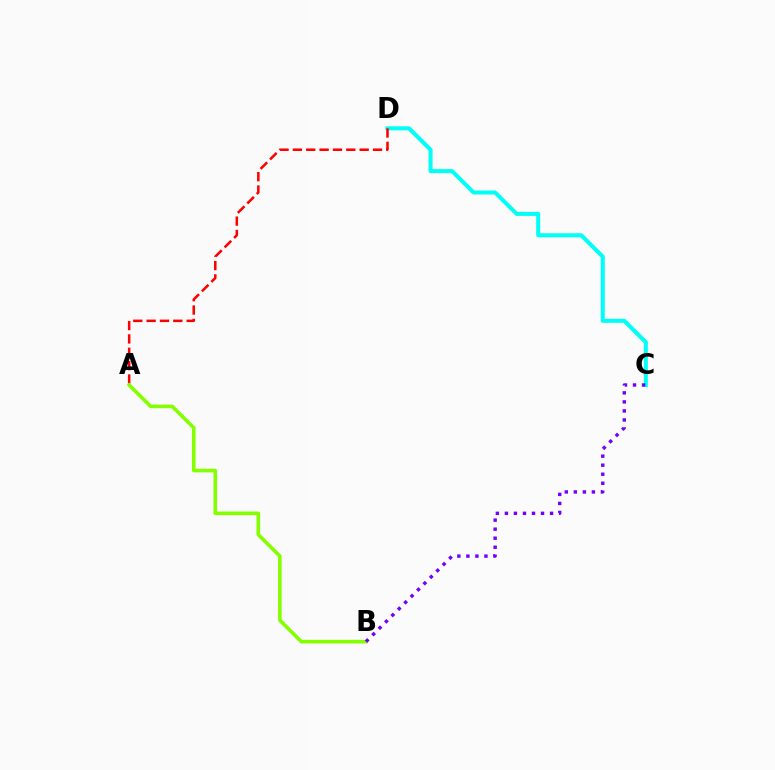{('C', 'D'): [{'color': '#00fff6', 'line_style': 'solid', 'thickness': 2.9}], ('A', 'D'): [{'color': '#ff0000', 'line_style': 'dashed', 'thickness': 1.81}], ('A', 'B'): [{'color': '#84ff00', 'line_style': 'solid', 'thickness': 2.58}], ('B', 'C'): [{'color': '#7200ff', 'line_style': 'dotted', 'thickness': 2.45}]}